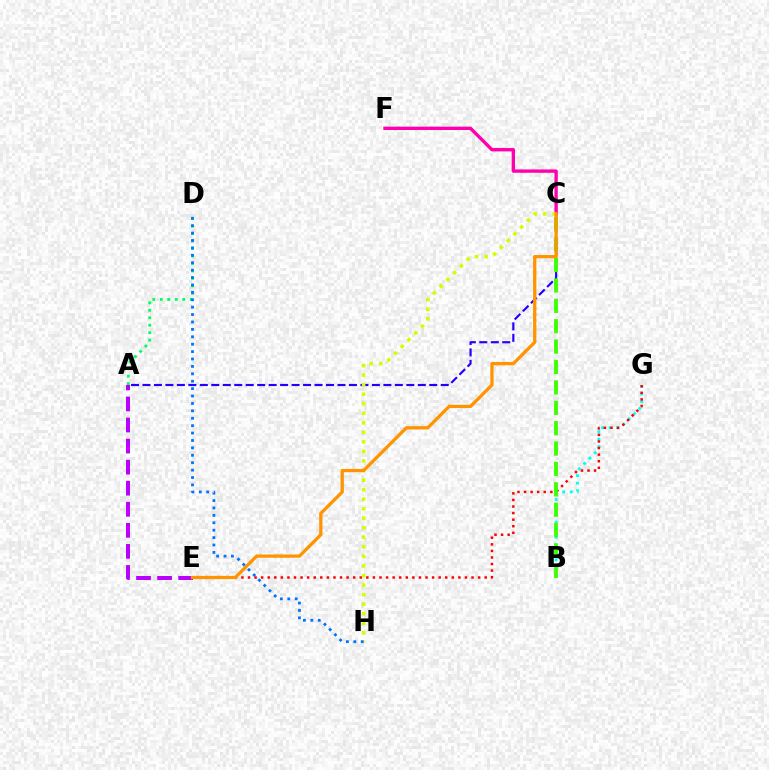{('A', 'E'): [{'color': '#b900ff', 'line_style': 'dashed', 'thickness': 2.86}], ('B', 'G'): [{'color': '#00fff6', 'line_style': 'dotted', 'thickness': 2.05}], ('A', 'C'): [{'color': '#2500ff', 'line_style': 'dashed', 'thickness': 1.56}], ('C', 'F'): [{'color': '#ff00ac', 'line_style': 'solid', 'thickness': 2.41}], ('E', 'G'): [{'color': '#ff0000', 'line_style': 'dotted', 'thickness': 1.79}], ('A', 'D'): [{'color': '#00ff5c', 'line_style': 'dotted', 'thickness': 2.03}], ('B', 'C'): [{'color': '#3dff00', 'line_style': 'dashed', 'thickness': 2.77}], ('C', 'H'): [{'color': '#d1ff00', 'line_style': 'dotted', 'thickness': 2.59}], ('C', 'E'): [{'color': '#ff9400', 'line_style': 'solid', 'thickness': 2.36}], ('D', 'H'): [{'color': '#0074ff', 'line_style': 'dotted', 'thickness': 2.01}]}